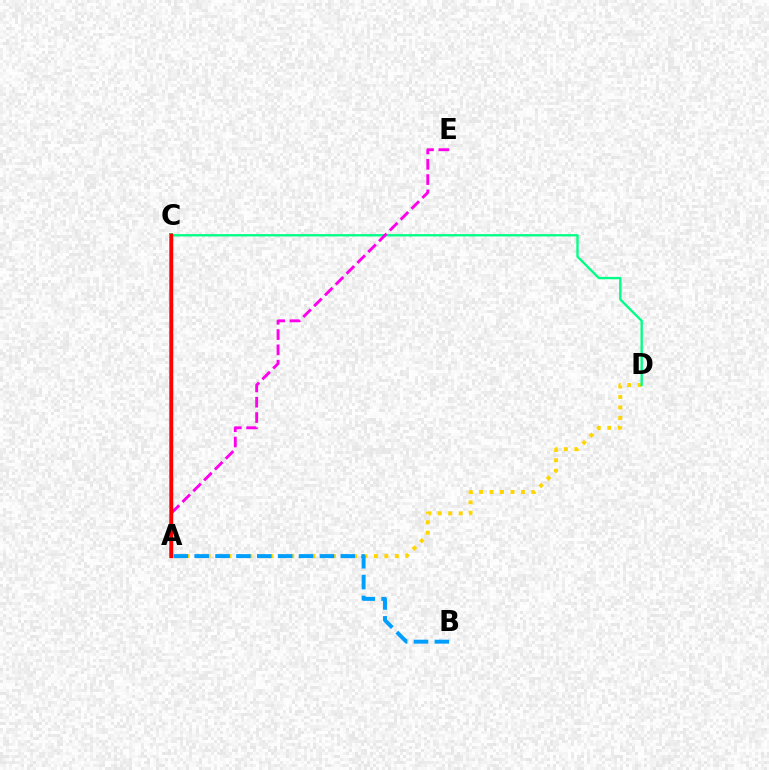{('A', 'C'): [{'color': '#3700ff', 'line_style': 'solid', 'thickness': 2.7}, {'color': '#4fff00', 'line_style': 'solid', 'thickness': 2.52}, {'color': '#ff0000', 'line_style': 'solid', 'thickness': 2.49}], ('A', 'D'): [{'color': '#ffd500', 'line_style': 'dotted', 'thickness': 2.84}], ('C', 'D'): [{'color': '#00ff86', 'line_style': 'solid', 'thickness': 1.69}], ('A', 'E'): [{'color': '#ff00ed', 'line_style': 'dashed', 'thickness': 2.08}], ('A', 'B'): [{'color': '#009eff', 'line_style': 'dashed', 'thickness': 2.84}]}